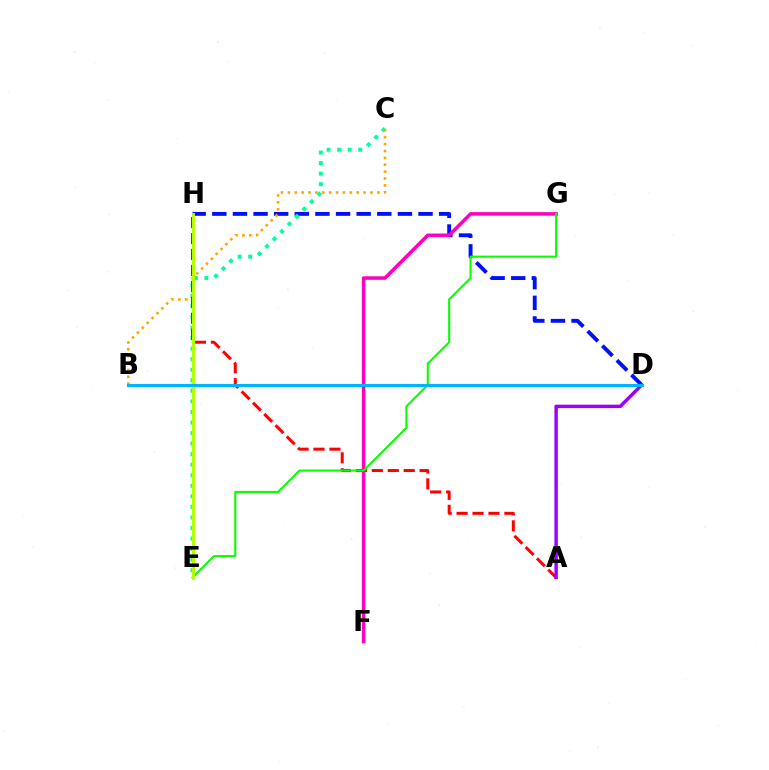{('D', 'H'): [{'color': '#0010ff', 'line_style': 'dashed', 'thickness': 2.8}], ('C', 'E'): [{'color': '#00ff9d', 'line_style': 'dotted', 'thickness': 2.87}], ('B', 'C'): [{'color': '#ffa500', 'line_style': 'dotted', 'thickness': 1.87}], ('A', 'H'): [{'color': '#ff0000', 'line_style': 'dashed', 'thickness': 2.17}], ('F', 'G'): [{'color': '#ff00bd', 'line_style': 'solid', 'thickness': 2.54}], ('A', 'D'): [{'color': '#9b00ff', 'line_style': 'solid', 'thickness': 2.48}], ('E', 'G'): [{'color': '#08ff00', 'line_style': 'solid', 'thickness': 1.5}], ('E', 'H'): [{'color': '#b3ff00', 'line_style': 'solid', 'thickness': 2.12}], ('B', 'D'): [{'color': '#00b5ff', 'line_style': 'solid', 'thickness': 2.23}]}